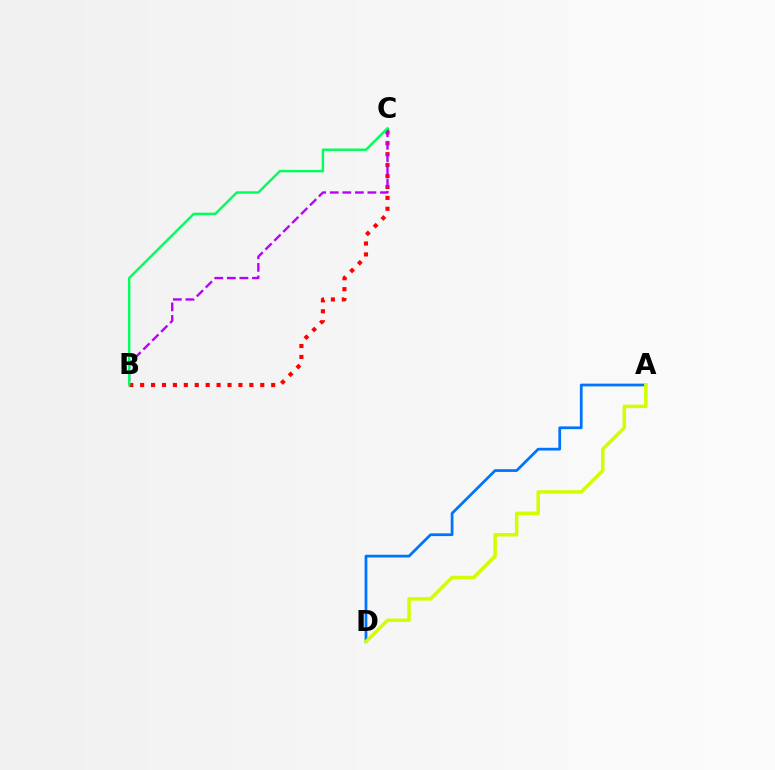{('B', 'C'): [{'color': '#ff0000', 'line_style': 'dotted', 'thickness': 2.97}, {'color': '#b900ff', 'line_style': 'dashed', 'thickness': 1.71}, {'color': '#00ff5c', 'line_style': 'solid', 'thickness': 1.75}], ('A', 'D'): [{'color': '#0074ff', 'line_style': 'solid', 'thickness': 1.98}, {'color': '#d1ff00', 'line_style': 'solid', 'thickness': 2.52}]}